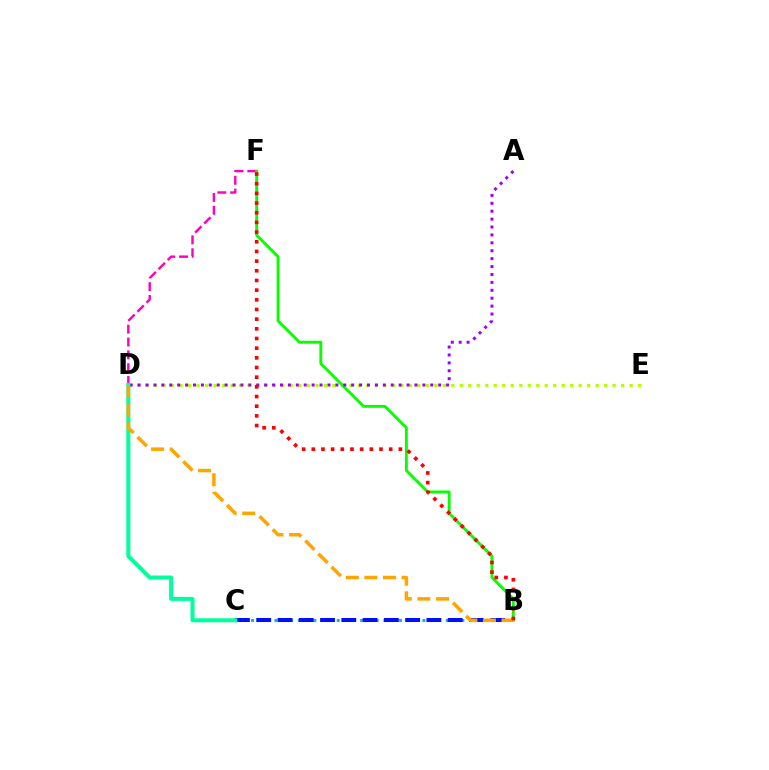{('D', 'E'): [{'color': '#b3ff00', 'line_style': 'dotted', 'thickness': 2.31}], ('B', 'C'): [{'color': '#00b5ff', 'line_style': 'dotted', 'thickness': 2.12}, {'color': '#0010ff', 'line_style': 'dashed', 'thickness': 2.89}], ('D', 'F'): [{'color': '#ff00bd', 'line_style': 'dashed', 'thickness': 1.74}], ('B', 'F'): [{'color': '#08ff00', 'line_style': 'solid', 'thickness': 2.07}, {'color': '#ff0000', 'line_style': 'dotted', 'thickness': 2.63}], ('A', 'D'): [{'color': '#9b00ff', 'line_style': 'dotted', 'thickness': 2.15}], ('C', 'D'): [{'color': '#00ff9d', 'line_style': 'solid', 'thickness': 2.89}], ('B', 'D'): [{'color': '#ffa500', 'line_style': 'dashed', 'thickness': 2.53}]}